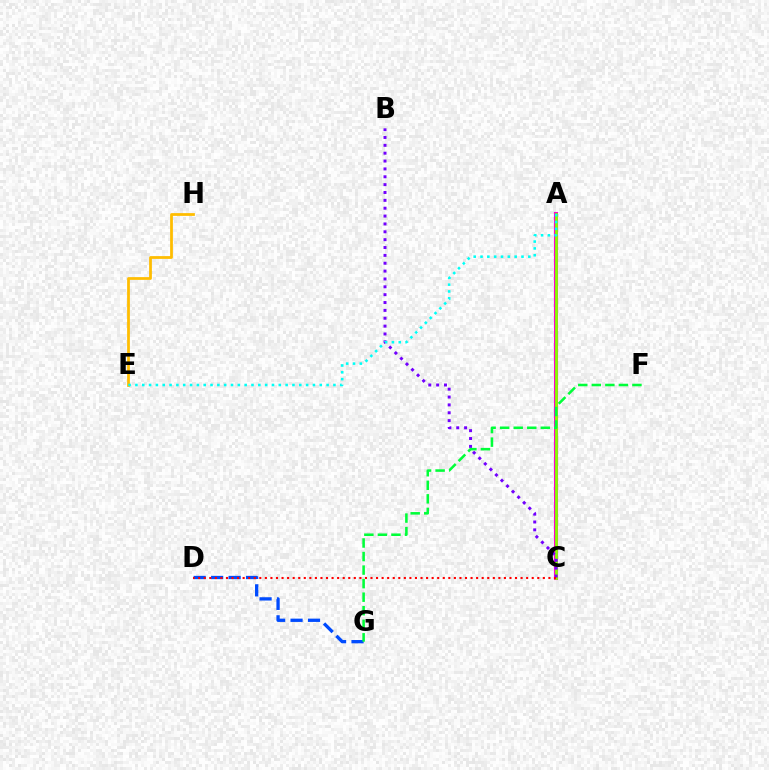{('A', 'C'): [{'color': '#ff00cf', 'line_style': 'solid', 'thickness': 2.97}, {'color': '#84ff00', 'line_style': 'solid', 'thickness': 2.0}], ('D', 'G'): [{'color': '#004bff', 'line_style': 'dashed', 'thickness': 2.37}], ('B', 'C'): [{'color': '#7200ff', 'line_style': 'dotted', 'thickness': 2.14}], ('F', 'G'): [{'color': '#00ff39', 'line_style': 'dashed', 'thickness': 1.84}], ('E', 'H'): [{'color': '#ffbd00', 'line_style': 'solid', 'thickness': 1.98}], ('C', 'D'): [{'color': '#ff0000', 'line_style': 'dotted', 'thickness': 1.51}], ('A', 'E'): [{'color': '#00fff6', 'line_style': 'dotted', 'thickness': 1.86}]}